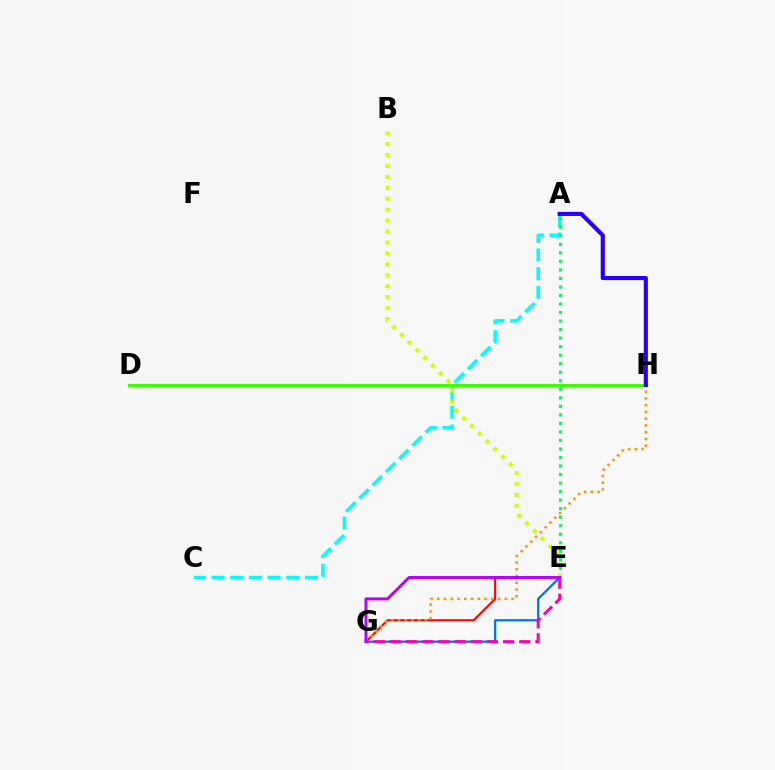{('A', 'C'): [{'color': '#00fff6', 'line_style': 'dashed', 'thickness': 2.54}], ('A', 'E'): [{'color': '#00ff5c', 'line_style': 'dotted', 'thickness': 2.32}], ('D', 'H'): [{'color': '#3dff00', 'line_style': 'solid', 'thickness': 2.27}], ('E', 'G'): [{'color': '#ff0000', 'line_style': 'solid', 'thickness': 1.53}, {'color': '#0074ff', 'line_style': 'solid', 'thickness': 1.64}, {'color': '#ff00ac', 'line_style': 'dashed', 'thickness': 2.2}, {'color': '#b900ff', 'line_style': 'solid', 'thickness': 2.14}], ('B', 'E'): [{'color': '#d1ff00', 'line_style': 'dotted', 'thickness': 2.97}], ('G', 'H'): [{'color': '#ff9400', 'line_style': 'dotted', 'thickness': 1.83}], ('A', 'H'): [{'color': '#2500ff', 'line_style': 'solid', 'thickness': 2.96}]}